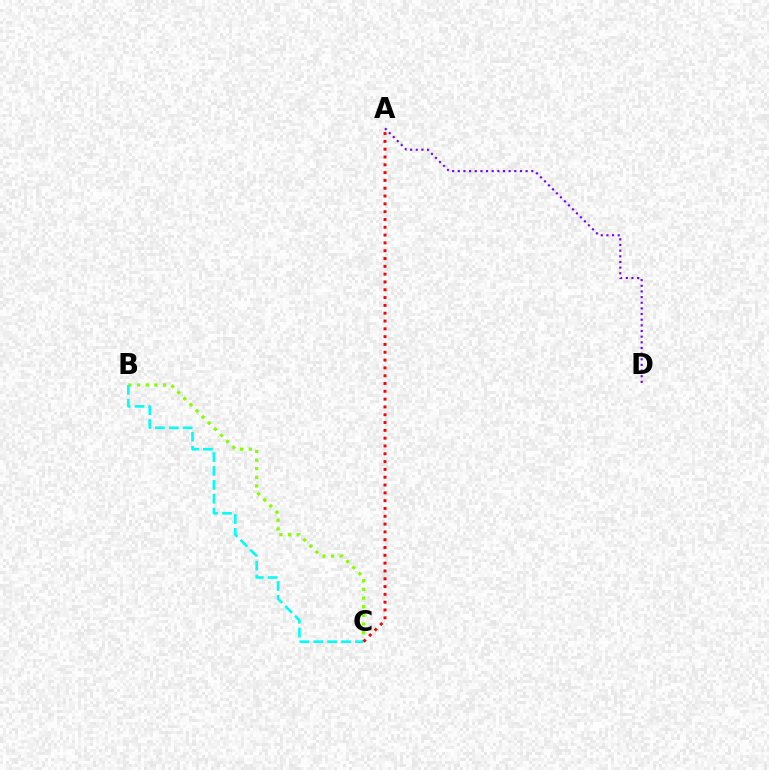{('B', 'C'): [{'color': '#84ff00', 'line_style': 'dotted', 'thickness': 2.35}, {'color': '#00fff6', 'line_style': 'dashed', 'thickness': 1.89}], ('A', 'D'): [{'color': '#7200ff', 'line_style': 'dotted', 'thickness': 1.54}], ('A', 'C'): [{'color': '#ff0000', 'line_style': 'dotted', 'thickness': 2.12}]}